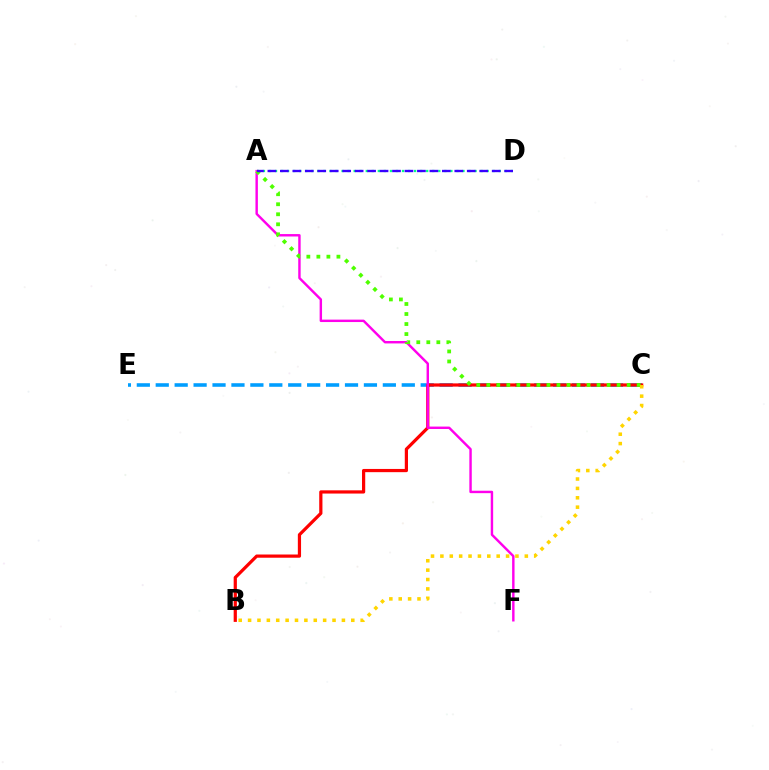{('A', 'D'): [{'color': '#00ff86', 'line_style': 'dotted', 'thickness': 1.64}, {'color': '#3700ff', 'line_style': 'dashed', 'thickness': 1.69}], ('C', 'E'): [{'color': '#009eff', 'line_style': 'dashed', 'thickness': 2.57}], ('B', 'C'): [{'color': '#ff0000', 'line_style': 'solid', 'thickness': 2.32}, {'color': '#ffd500', 'line_style': 'dotted', 'thickness': 2.55}], ('A', 'F'): [{'color': '#ff00ed', 'line_style': 'solid', 'thickness': 1.75}], ('A', 'C'): [{'color': '#4fff00', 'line_style': 'dotted', 'thickness': 2.72}]}